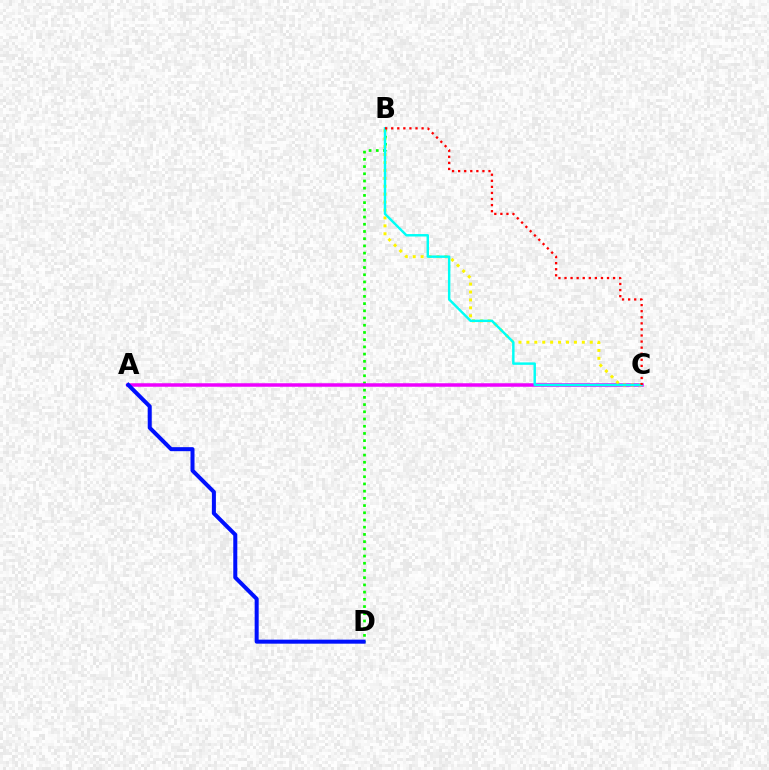{('B', 'D'): [{'color': '#08ff00', 'line_style': 'dotted', 'thickness': 1.96}], ('A', 'C'): [{'color': '#ee00ff', 'line_style': 'solid', 'thickness': 2.52}], ('A', 'D'): [{'color': '#0010ff', 'line_style': 'solid', 'thickness': 2.89}], ('B', 'C'): [{'color': '#fcf500', 'line_style': 'dotted', 'thickness': 2.15}, {'color': '#00fff6', 'line_style': 'solid', 'thickness': 1.76}, {'color': '#ff0000', 'line_style': 'dotted', 'thickness': 1.65}]}